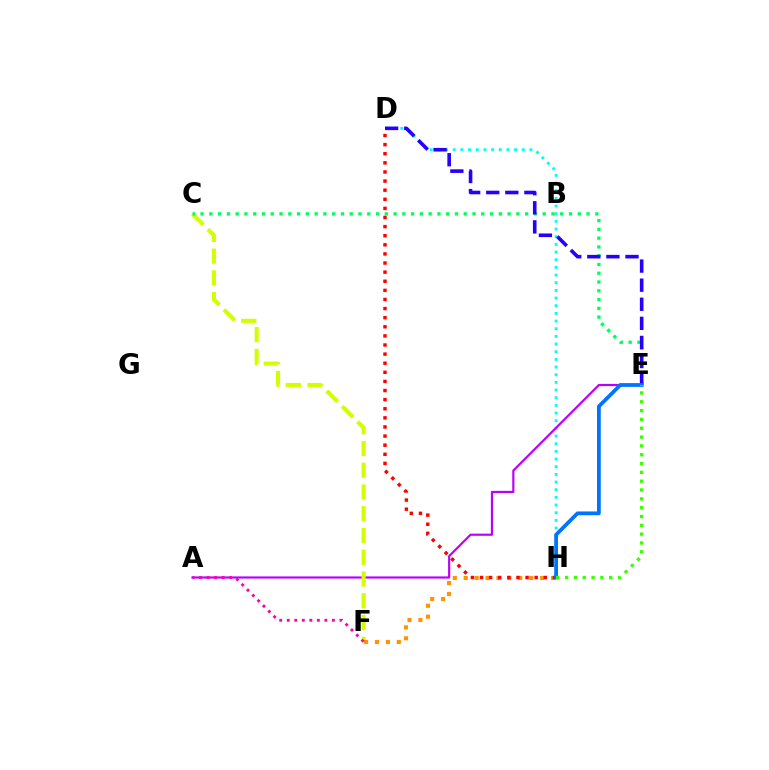{('D', 'H'): [{'color': '#00fff6', 'line_style': 'dotted', 'thickness': 2.08}, {'color': '#ff0000', 'line_style': 'dotted', 'thickness': 2.47}], ('A', 'E'): [{'color': '#b900ff', 'line_style': 'solid', 'thickness': 1.56}], ('C', 'F'): [{'color': '#d1ff00', 'line_style': 'dashed', 'thickness': 2.95}], ('C', 'E'): [{'color': '#00ff5c', 'line_style': 'dotted', 'thickness': 2.38}], ('F', 'H'): [{'color': '#ff9400', 'line_style': 'dotted', 'thickness': 2.96}], ('A', 'F'): [{'color': '#ff00ac', 'line_style': 'dotted', 'thickness': 2.05}], ('D', 'E'): [{'color': '#2500ff', 'line_style': 'dashed', 'thickness': 2.59}], ('E', 'H'): [{'color': '#0074ff', 'line_style': 'solid', 'thickness': 2.72}, {'color': '#3dff00', 'line_style': 'dotted', 'thickness': 2.4}]}